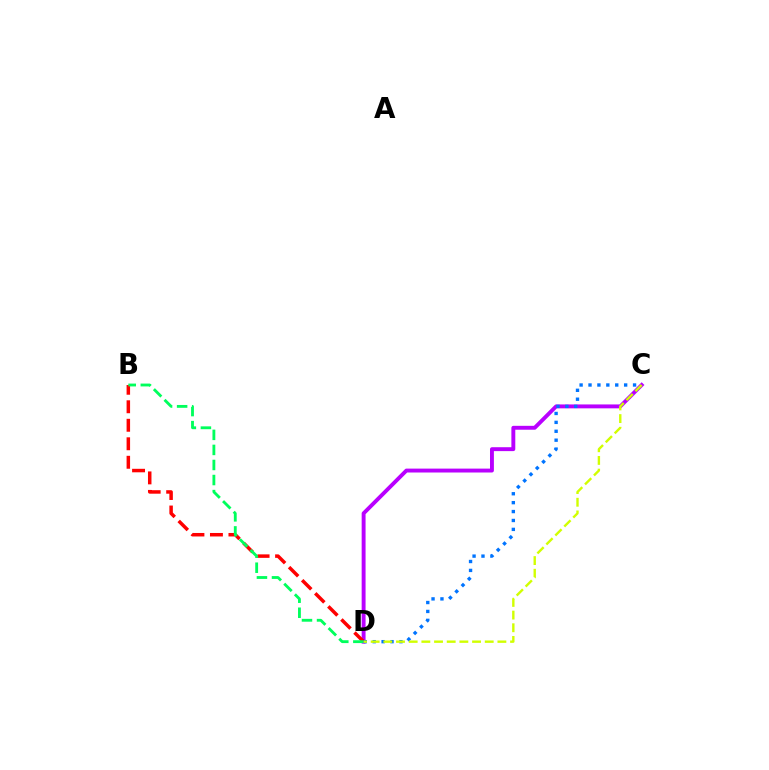{('C', 'D'): [{'color': '#b900ff', 'line_style': 'solid', 'thickness': 2.81}, {'color': '#0074ff', 'line_style': 'dotted', 'thickness': 2.42}, {'color': '#d1ff00', 'line_style': 'dashed', 'thickness': 1.72}], ('B', 'D'): [{'color': '#ff0000', 'line_style': 'dashed', 'thickness': 2.51}, {'color': '#00ff5c', 'line_style': 'dashed', 'thickness': 2.05}]}